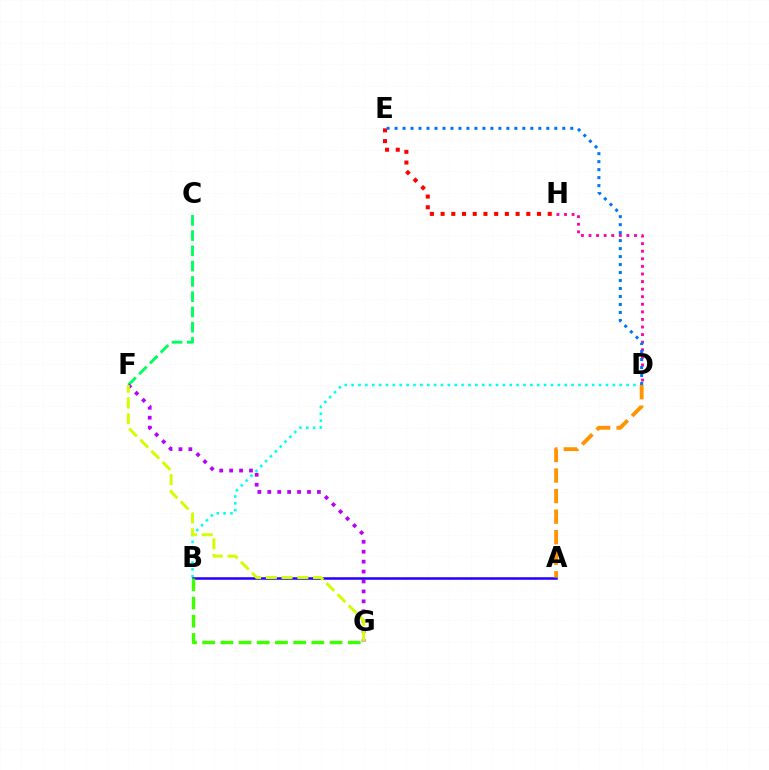{('B', 'D'): [{'color': '#00fff6', 'line_style': 'dotted', 'thickness': 1.87}], ('C', 'F'): [{'color': '#00ff5c', 'line_style': 'dashed', 'thickness': 2.07}], ('F', 'G'): [{'color': '#b900ff', 'line_style': 'dotted', 'thickness': 2.7}, {'color': '#d1ff00', 'line_style': 'dashed', 'thickness': 2.14}], ('D', 'H'): [{'color': '#ff00ac', 'line_style': 'dotted', 'thickness': 2.06}], ('E', 'H'): [{'color': '#ff0000', 'line_style': 'dotted', 'thickness': 2.91}], ('A', 'B'): [{'color': '#2500ff', 'line_style': 'solid', 'thickness': 1.82}], ('B', 'G'): [{'color': '#3dff00', 'line_style': 'dashed', 'thickness': 2.47}], ('D', 'E'): [{'color': '#0074ff', 'line_style': 'dotted', 'thickness': 2.17}], ('A', 'D'): [{'color': '#ff9400', 'line_style': 'dashed', 'thickness': 2.79}]}